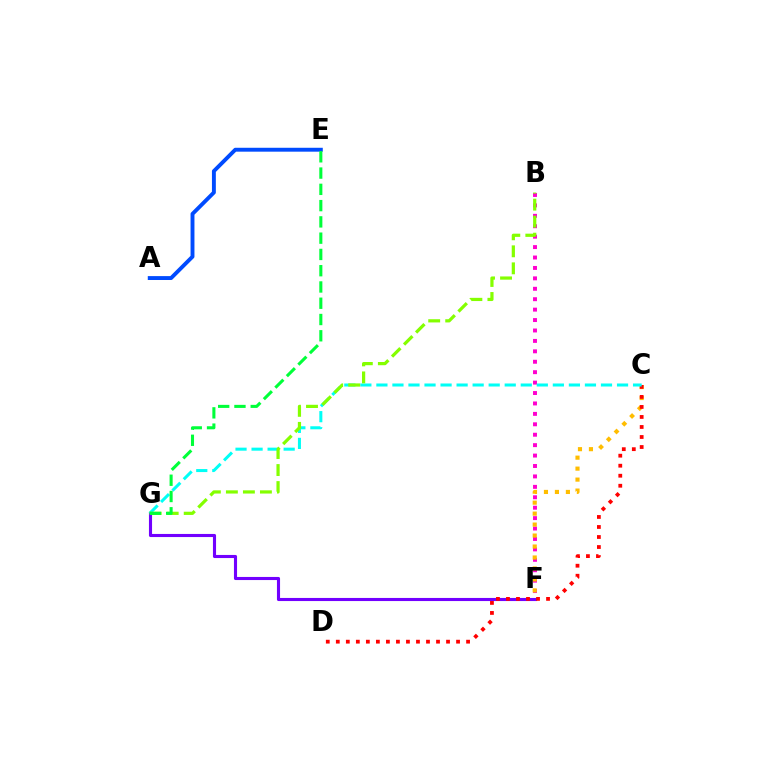{('A', 'E'): [{'color': '#004bff', 'line_style': 'solid', 'thickness': 2.81}], ('B', 'F'): [{'color': '#ff00cf', 'line_style': 'dotted', 'thickness': 2.83}], ('C', 'F'): [{'color': '#ffbd00', 'line_style': 'dotted', 'thickness': 2.98}], ('F', 'G'): [{'color': '#7200ff', 'line_style': 'solid', 'thickness': 2.23}], ('C', 'D'): [{'color': '#ff0000', 'line_style': 'dotted', 'thickness': 2.72}], ('C', 'G'): [{'color': '#00fff6', 'line_style': 'dashed', 'thickness': 2.18}], ('B', 'G'): [{'color': '#84ff00', 'line_style': 'dashed', 'thickness': 2.31}], ('E', 'G'): [{'color': '#00ff39', 'line_style': 'dashed', 'thickness': 2.21}]}